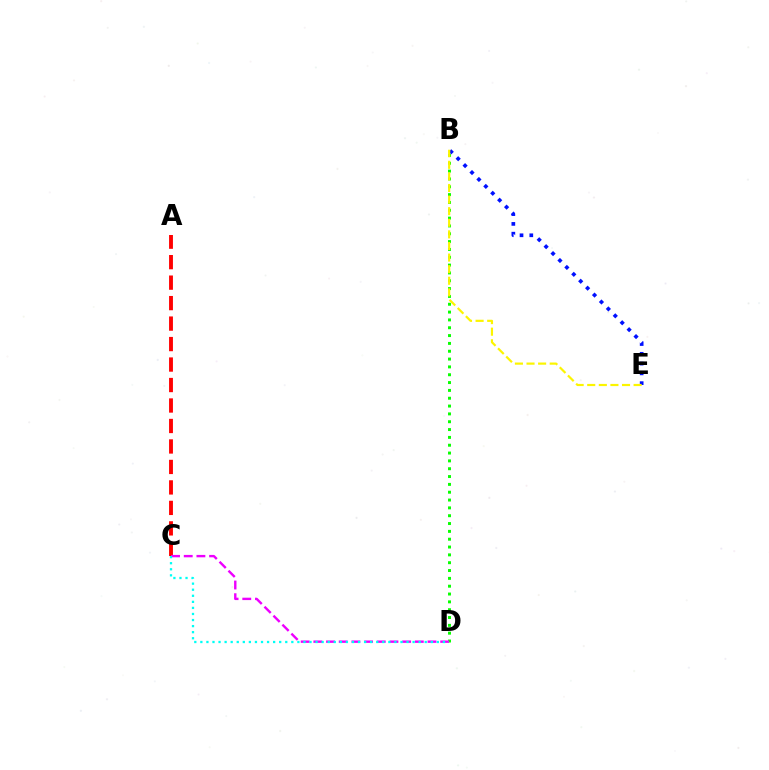{('B', 'D'): [{'color': '#08ff00', 'line_style': 'dotted', 'thickness': 2.13}], ('B', 'E'): [{'color': '#0010ff', 'line_style': 'dotted', 'thickness': 2.66}, {'color': '#fcf500', 'line_style': 'dashed', 'thickness': 1.58}], ('A', 'C'): [{'color': '#ff0000', 'line_style': 'dashed', 'thickness': 2.78}], ('C', 'D'): [{'color': '#ee00ff', 'line_style': 'dashed', 'thickness': 1.72}, {'color': '#00fff6', 'line_style': 'dotted', 'thickness': 1.65}]}